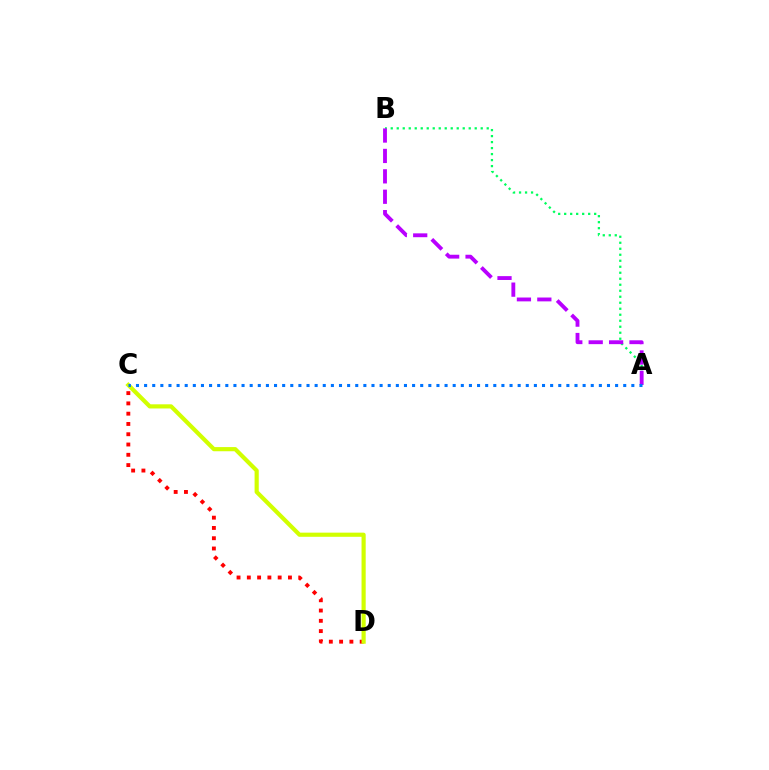{('A', 'B'): [{'color': '#00ff5c', 'line_style': 'dotted', 'thickness': 1.63}, {'color': '#b900ff', 'line_style': 'dashed', 'thickness': 2.77}], ('C', 'D'): [{'color': '#ff0000', 'line_style': 'dotted', 'thickness': 2.79}, {'color': '#d1ff00', 'line_style': 'solid', 'thickness': 2.99}], ('A', 'C'): [{'color': '#0074ff', 'line_style': 'dotted', 'thickness': 2.21}]}